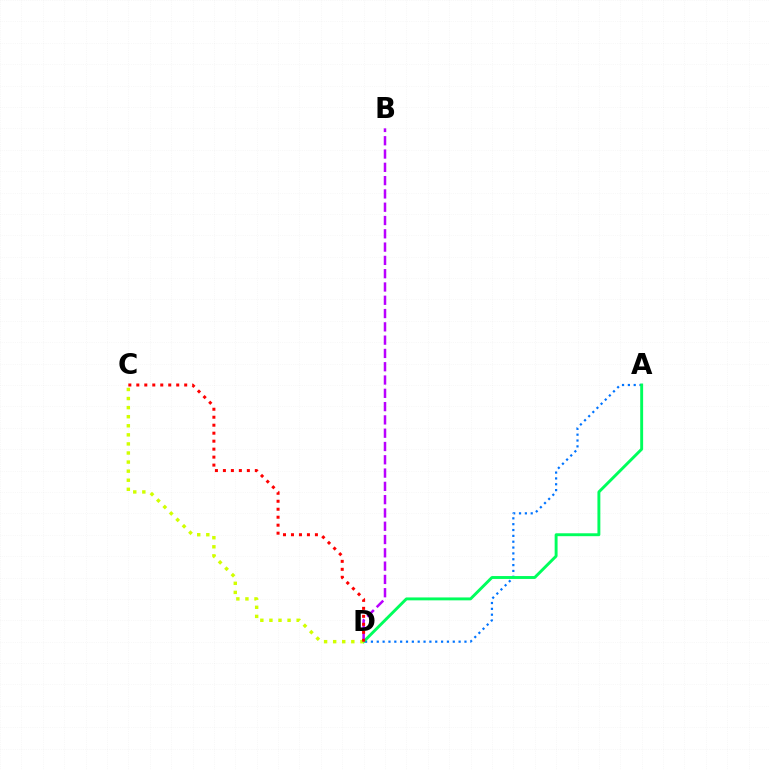{('A', 'D'): [{'color': '#0074ff', 'line_style': 'dotted', 'thickness': 1.59}, {'color': '#00ff5c', 'line_style': 'solid', 'thickness': 2.09}], ('B', 'D'): [{'color': '#b900ff', 'line_style': 'dashed', 'thickness': 1.81}], ('C', 'D'): [{'color': '#d1ff00', 'line_style': 'dotted', 'thickness': 2.47}, {'color': '#ff0000', 'line_style': 'dotted', 'thickness': 2.17}]}